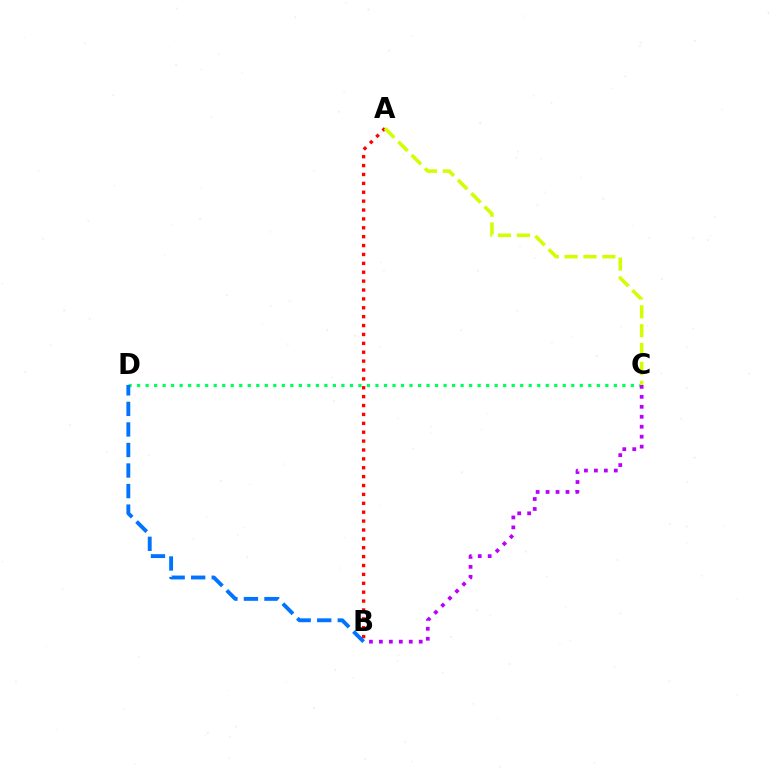{('C', 'D'): [{'color': '#00ff5c', 'line_style': 'dotted', 'thickness': 2.31}], ('B', 'C'): [{'color': '#b900ff', 'line_style': 'dotted', 'thickness': 2.71}], ('A', 'B'): [{'color': '#ff0000', 'line_style': 'dotted', 'thickness': 2.41}], ('A', 'C'): [{'color': '#d1ff00', 'line_style': 'dashed', 'thickness': 2.56}], ('B', 'D'): [{'color': '#0074ff', 'line_style': 'dashed', 'thickness': 2.79}]}